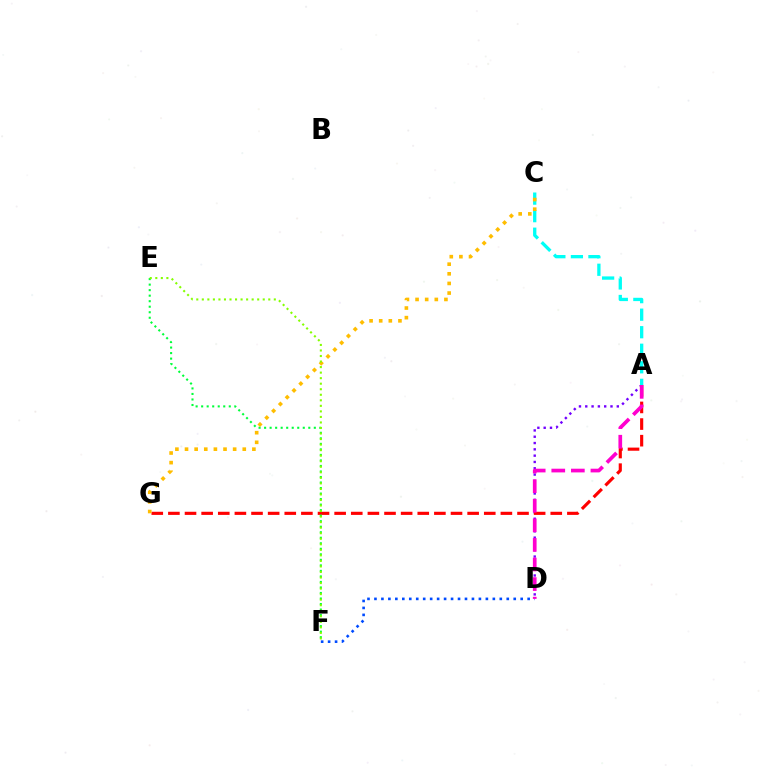{('D', 'F'): [{'color': '#004bff', 'line_style': 'dotted', 'thickness': 1.89}], ('A', 'D'): [{'color': '#7200ff', 'line_style': 'dotted', 'thickness': 1.71}, {'color': '#ff00cf', 'line_style': 'dashed', 'thickness': 2.66}], ('A', 'G'): [{'color': '#ff0000', 'line_style': 'dashed', 'thickness': 2.26}], ('A', 'C'): [{'color': '#00fff6', 'line_style': 'dashed', 'thickness': 2.38}], ('C', 'G'): [{'color': '#ffbd00', 'line_style': 'dotted', 'thickness': 2.61}], ('E', 'F'): [{'color': '#00ff39', 'line_style': 'dotted', 'thickness': 1.5}, {'color': '#84ff00', 'line_style': 'dotted', 'thickness': 1.5}]}